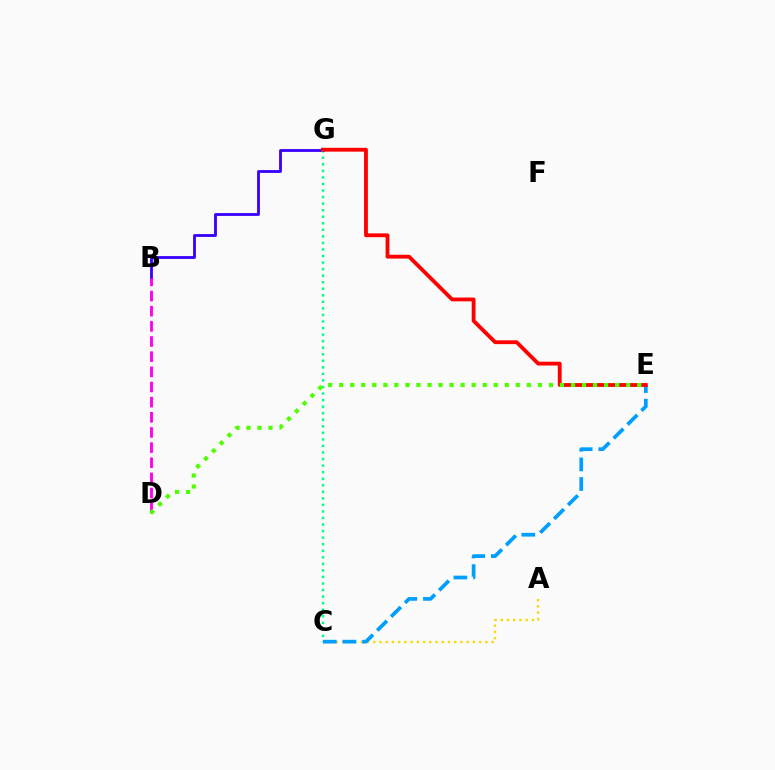{('A', 'C'): [{'color': '#ffd500', 'line_style': 'dotted', 'thickness': 1.69}], ('B', 'G'): [{'color': '#3700ff', 'line_style': 'solid', 'thickness': 2.03}], ('C', 'G'): [{'color': '#00ff86', 'line_style': 'dotted', 'thickness': 1.78}], ('B', 'D'): [{'color': '#ff00ed', 'line_style': 'dashed', 'thickness': 2.06}], ('C', 'E'): [{'color': '#009eff', 'line_style': 'dashed', 'thickness': 2.67}], ('E', 'G'): [{'color': '#ff0000', 'line_style': 'solid', 'thickness': 2.75}], ('D', 'E'): [{'color': '#4fff00', 'line_style': 'dotted', 'thickness': 3.0}]}